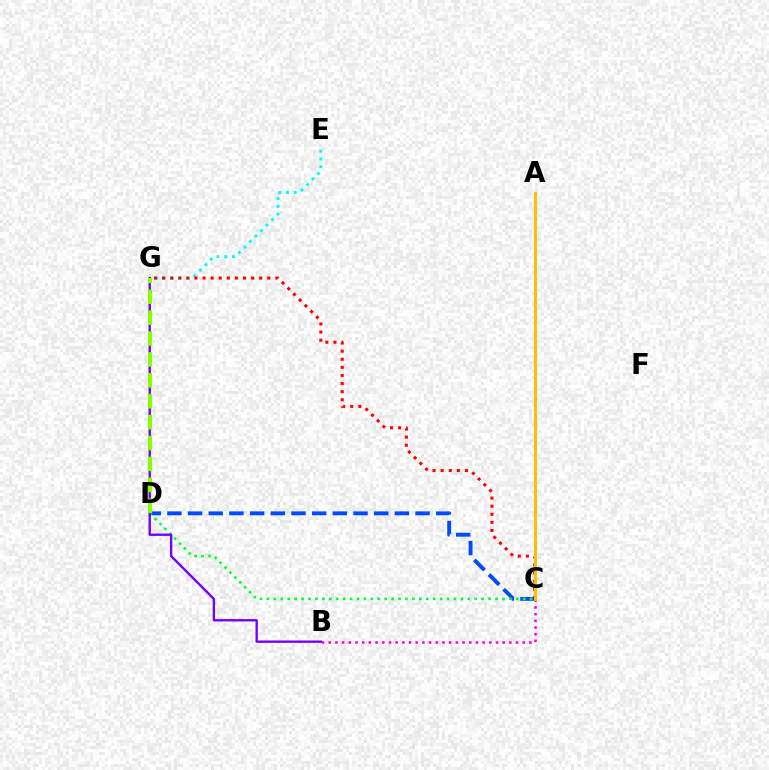{('E', 'G'): [{'color': '#00fff6', 'line_style': 'dotted', 'thickness': 2.11}], ('C', 'D'): [{'color': '#004bff', 'line_style': 'dashed', 'thickness': 2.81}, {'color': '#00ff39', 'line_style': 'dotted', 'thickness': 1.88}], ('B', 'C'): [{'color': '#ff00cf', 'line_style': 'dotted', 'thickness': 1.82}], ('B', 'G'): [{'color': '#7200ff', 'line_style': 'solid', 'thickness': 1.7}], ('C', 'G'): [{'color': '#ff0000', 'line_style': 'dotted', 'thickness': 2.2}], ('A', 'C'): [{'color': '#ffbd00', 'line_style': 'solid', 'thickness': 2.1}], ('D', 'G'): [{'color': '#84ff00', 'line_style': 'dashed', 'thickness': 2.84}]}